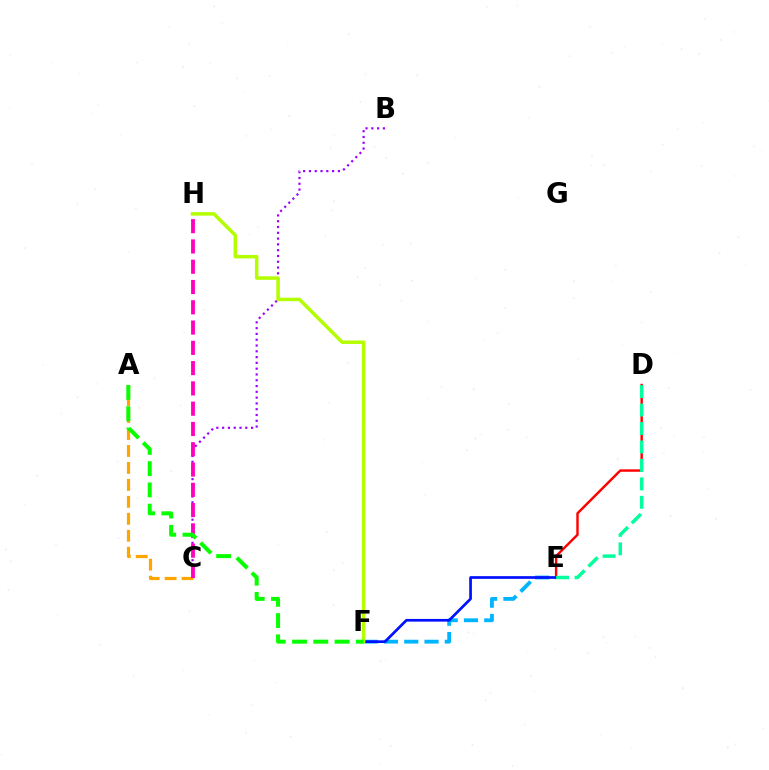{('B', 'C'): [{'color': '#9b00ff', 'line_style': 'dotted', 'thickness': 1.57}], ('E', 'F'): [{'color': '#00b5ff', 'line_style': 'dashed', 'thickness': 2.75}, {'color': '#0010ff', 'line_style': 'solid', 'thickness': 1.94}], ('D', 'E'): [{'color': '#ff0000', 'line_style': 'solid', 'thickness': 1.75}, {'color': '#00ff9d', 'line_style': 'dashed', 'thickness': 2.51}], ('A', 'C'): [{'color': '#ffa500', 'line_style': 'dashed', 'thickness': 2.3}], ('F', 'H'): [{'color': '#b3ff00', 'line_style': 'solid', 'thickness': 2.51}], ('C', 'H'): [{'color': '#ff00bd', 'line_style': 'dashed', 'thickness': 2.75}], ('A', 'F'): [{'color': '#08ff00', 'line_style': 'dashed', 'thickness': 2.89}]}